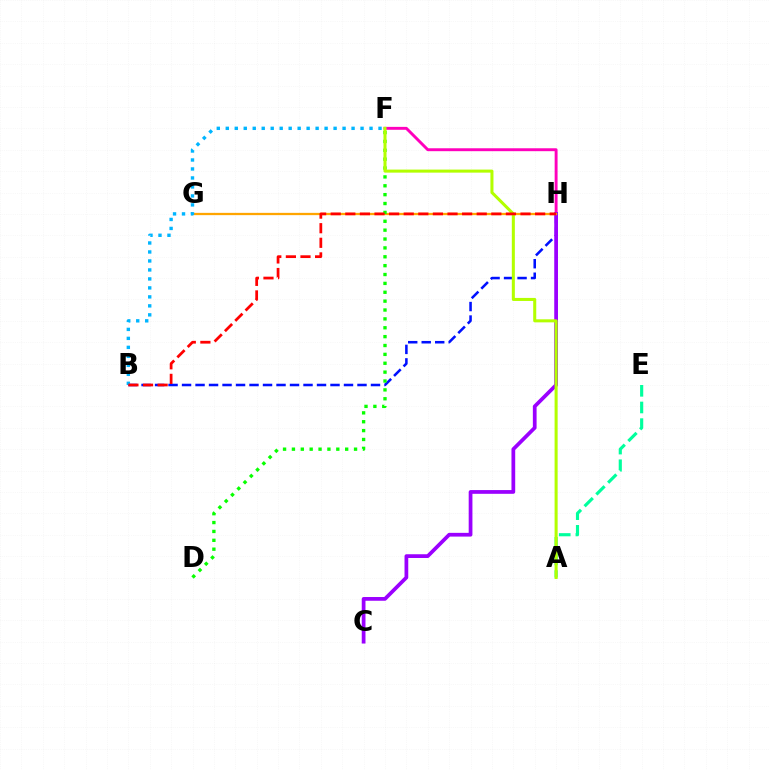{('F', 'H'): [{'color': '#ff00bd', 'line_style': 'solid', 'thickness': 2.1}], ('B', 'H'): [{'color': '#0010ff', 'line_style': 'dashed', 'thickness': 1.83}, {'color': '#ff0000', 'line_style': 'dashed', 'thickness': 1.98}], ('C', 'H'): [{'color': '#9b00ff', 'line_style': 'solid', 'thickness': 2.69}], ('G', 'H'): [{'color': '#ffa500', 'line_style': 'solid', 'thickness': 1.64}], ('D', 'F'): [{'color': '#08ff00', 'line_style': 'dotted', 'thickness': 2.41}], ('A', 'E'): [{'color': '#00ff9d', 'line_style': 'dashed', 'thickness': 2.26}], ('B', 'F'): [{'color': '#00b5ff', 'line_style': 'dotted', 'thickness': 2.44}], ('A', 'F'): [{'color': '#b3ff00', 'line_style': 'solid', 'thickness': 2.19}]}